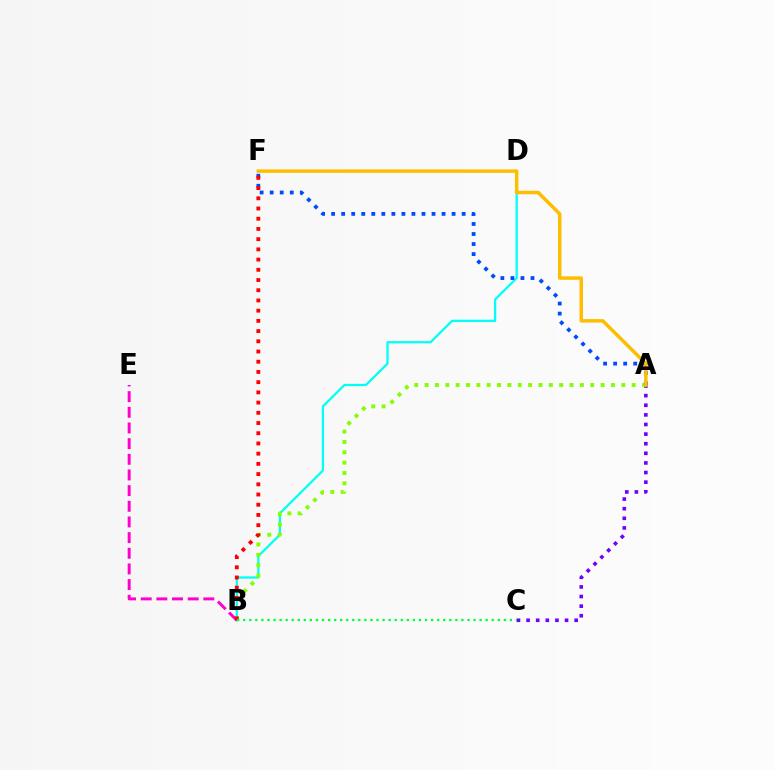{('B', 'D'): [{'color': '#00fff6', 'line_style': 'solid', 'thickness': 1.62}], ('A', 'C'): [{'color': '#7200ff', 'line_style': 'dotted', 'thickness': 2.61}], ('A', 'B'): [{'color': '#84ff00', 'line_style': 'dotted', 'thickness': 2.81}], ('A', 'F'): [{'color': '#004bff', 'line_style': 'dotted', 'thickness': 2.73}, {'color': '#ffbd00', 'line_style': 'solid', 'thickness': 2.5}], ('B', 'E'): [{'color': '#ff00cf', 'line_style': 'dashed', 'thickness': 2.13}], ('B', 'F'): [{'color': '#ff0000', 'line_style': 'dotted', 'thickness': 2.78}], ('B', 'C'): [{'color': '#00ff39', 'line_style': 'dotted', 'thickness': 1.65}]}